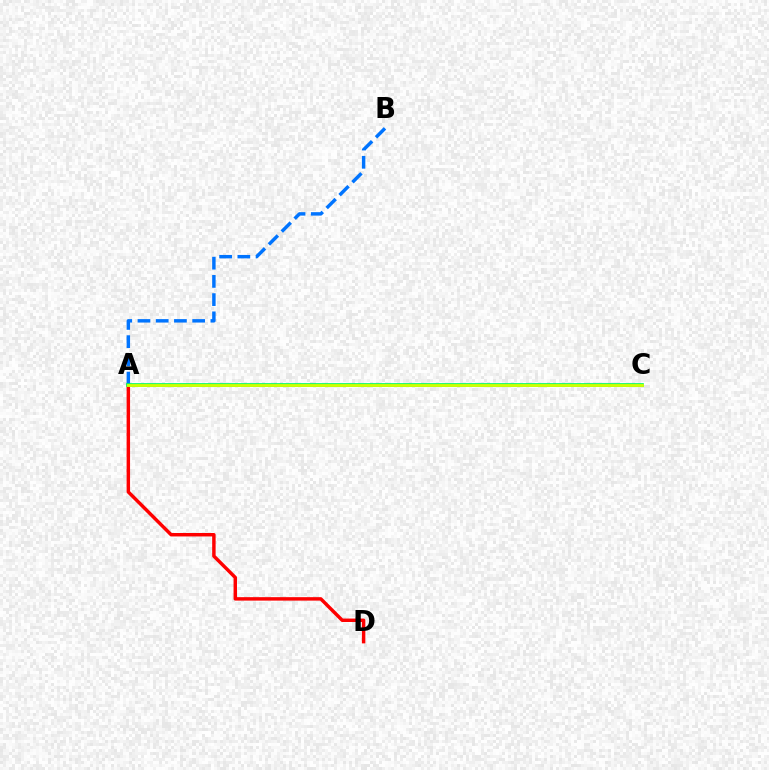{('A', 'C'): [{'color': '#b900ff', 'line_style': 'solid', 'thickness': 1.54}, {'color': '#00ff5c', 'line_style': 'solid', 'thickness': 2.63}, {'color': '#d1ff00', 'line_style': 'solid', 'thickness': 2.04}], ('A', 'D'): [{'color': '#ff0000', 'line_style': 'solid', 'thickness': 2.48}], ('A', 'B'): [{'color': '#0074ff', 'line_style': 'dashed', 'thickness': 2.48}]}